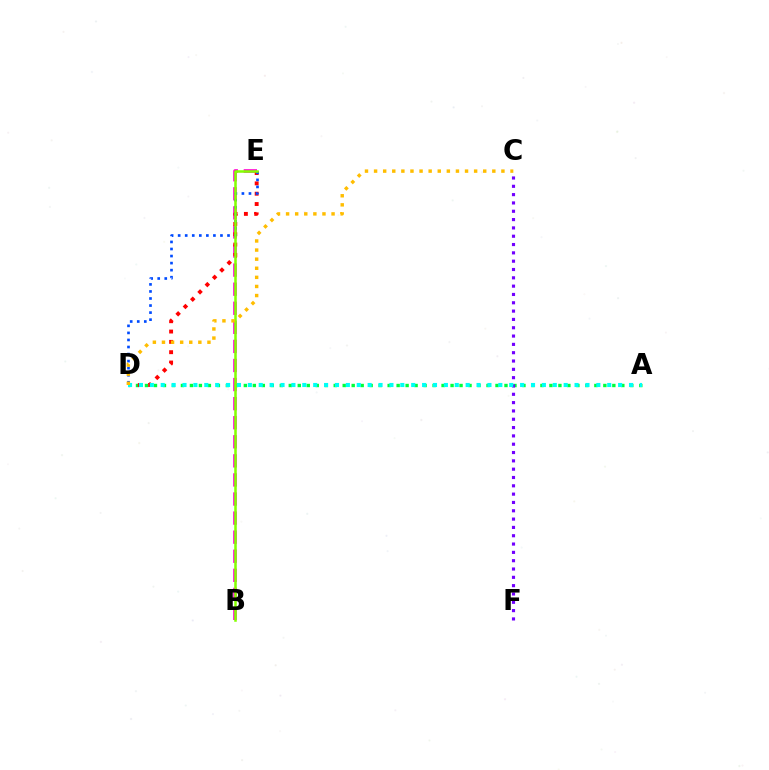{('B', 'E'): [{'color': '#ff00cf', 'line_style': 'dashed', 'thickness': 2.59}, {'color': '#84ff00', 'line_style': 'solid', 'thickness': 1.82}], ('A', 'D'): [{'color': '#00ff39', 'line_style': 'dotted', 'thickness': 2.44}, {'color': '#00fff6', 'line_style': 'dotted', 'thickness': 2.96}], ('D', 'E'): [{'color': '#ff0000', 'line_style': 'dotted', 'thickness': 2.8}, {'color': '#004bff', 'line_style': 'dotted', 'thickness': 1.92}], ('C', 'F'): [{'color': '#7200ff', 'line_style': 'dotted', 'thickness': 2.26}], ('C', 'D'): [{'color': '#ffbd00', 'line_style': 'dotted', 'thickness': 2.47}]}